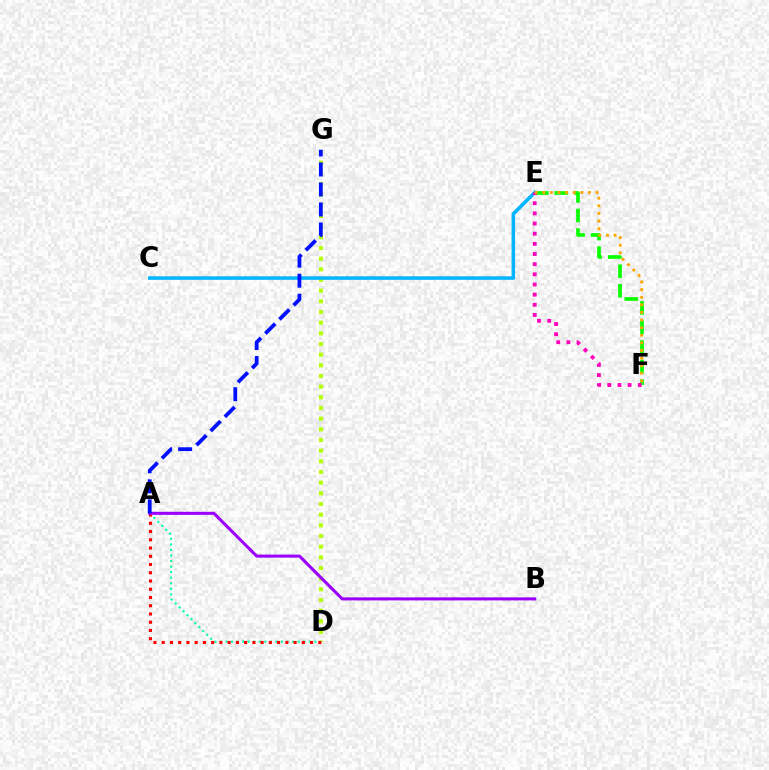{('A', 'D'): [{'color': '#00ff9d', 'line_style': 'dotted', 'thickness': 1.51}, {'color': '#ff0000', 'line_style': 'dotted', 'thickness': 2.24}], ('E', 'F'): [{'color': '#08ff00', 'line_style': 'dashed', 'thickness': 2.66}, {'color': '#ff00bd', 'line_style': 'dotted', 'thickness': 2.76}, {'color': '#ffa500', 'line_style': 'dotted', 'thickness': 2.07}], ('D', 'G'): [{'color': '#b3ff00', 'line_style': 'dotted', 'thickness': 2.9}], ('C', 'E'): [{'color': '#00b5ff', 'line_style': 'solid', 'thickness': 2.55}], ('A', 'B'): [{'color': '#9b00ff', 'line_style': 'solid', 'thickness': 2.19}], ('A', 'G'): [{'color': '#0010ff', 'line_style': 'dashed', 'thickness': 2.72}]}